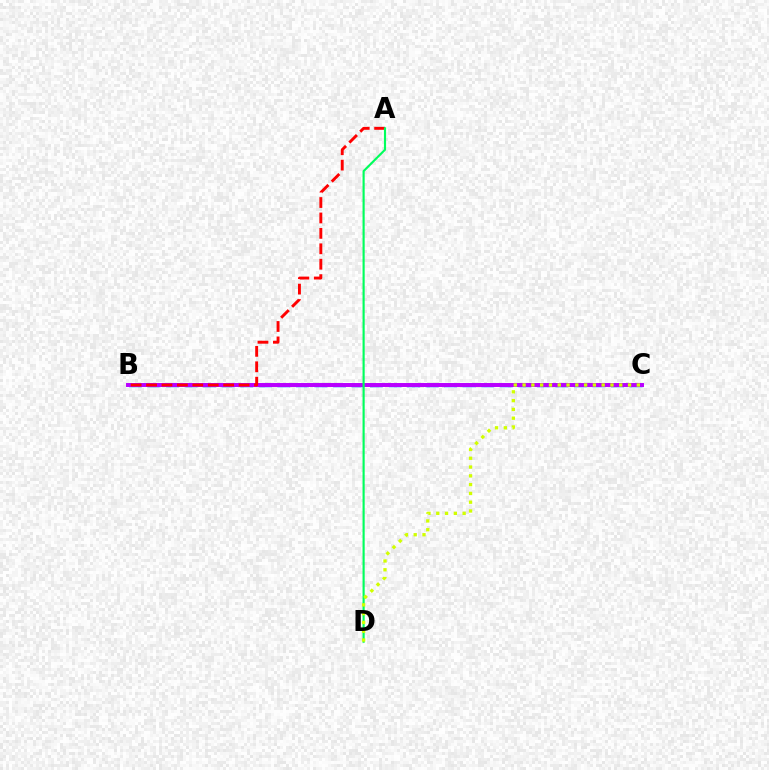{('B', 'C'): [{'color': '#0074ff', 'line_style': 'dashed', 'thickness': 2.52}, {'color': '#b900ff', 'line_style': 'solid', 'thickness': 2.85}], ('A', 'B'): [{'color': '#ff0000', 'line_style': 'dashed', 'thickness': 2.09}], ('A', 'D'): [{'color': '#00ff5c', 'line_style': 'solid', 'thickness': 1.55}], ('C', 'D'): [{'color': '#d1ff00', 'line_style': 'dotted', 'thickness': 2.39}]}